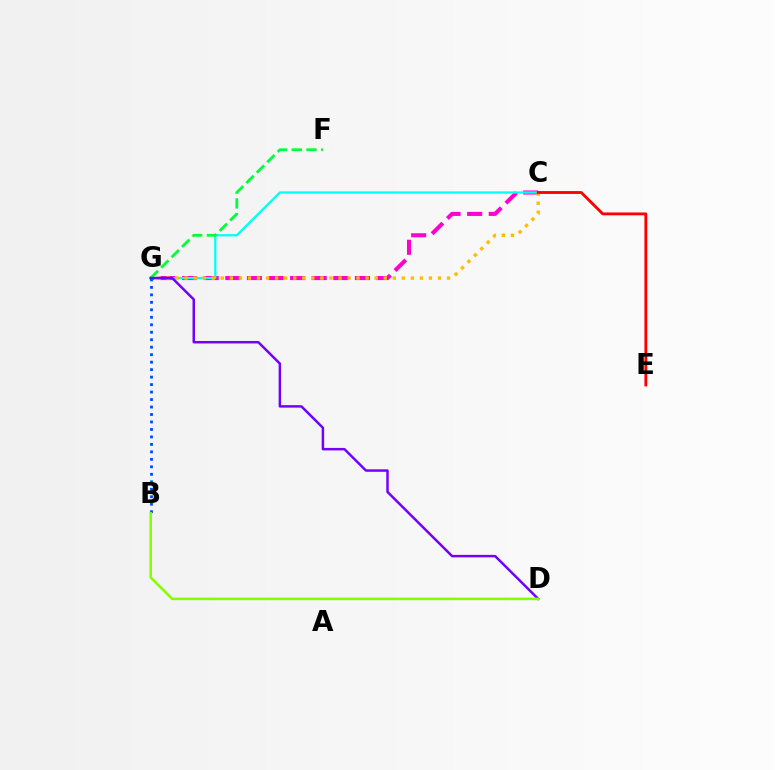{('C', 'G'): [{'color': '#ff00cf', 'line_style': 'dashed', 'thickness': 2.94}, {'color': '#00fff6', 'line_style': 'solid', 'thickness': 1.62}, {'color': '#ffbd00', 'line_style': 'dotted', 'thickness': 2.46}], ('C', 'E'): [{'color': '#ff0000', 'line_style': 'solid', 'thickness': 2.05}], ('F', 'G'): [{'color': '#00ff39', 'line_style': 'dashed', 'thickness': 2.0}], ('D', 'G'): [{'color': '#7200ff', 'line_style': 'solid', 'thickness': 1.78}], ('B', 'G'): [{'color': '#004bff', 'line_style': 'dotted', 'thickness': 2.03}], ('B', 'D'): [{'color': '#84ff00', 'line_style': 'solid', 'thickness': 1.84}]}